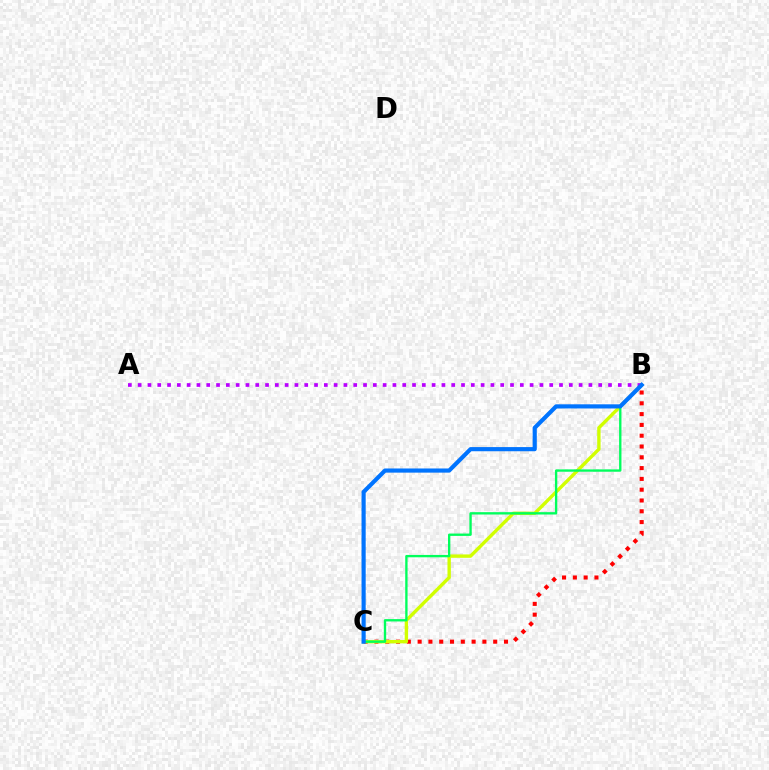{('B', 'C'): [{'color': '#ff0000', 'line_style': 'dotted', 'thickness': 2.93}, {'color': '#d1ff00', 'line_style': 'solid', 'thickness': 2.43}, {'color': '#00ff5c', 'line_style': 'solid', 'thickness': 1.69}, {'color': '#0074ff', 'line_style': 'solid', 'thickness': 2.99}], ('A', 'B'): [{'color': '#b900ff', 'line_style': 'dotted', 'thickness': 2.66}]}